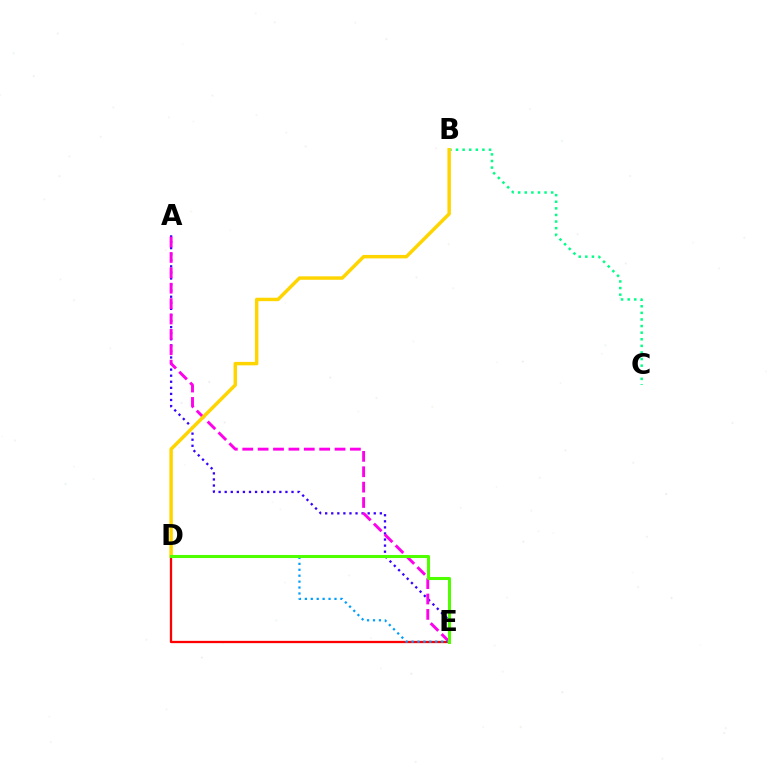{('A', 'E'): [{'color': '#3700ff', 'line_style': 'dotted', 'thickness': 1.65}, {'color': '#ff00ed', 'line_style': 'dashed', 'thickness': 2.09}], ('D', 'E'): [{'color': '#ff0000', 'line_style': 'solid', 'thickness': 1.65}, {'color': '#009eff', 'line_style': 'dotted', 'thickness': 1.61}, {'color': '#4fff00', 'line_style': 'solid', 'thickness': 2.19}], ('B', 'C'): [{'color': '#00ff86', 'line_style': 'dotted', 'thickness': 1.79}], ('B', 'D'): [{'color': '#ffd500', 'line_style': 'solid', 'thickness': 2.49}]}